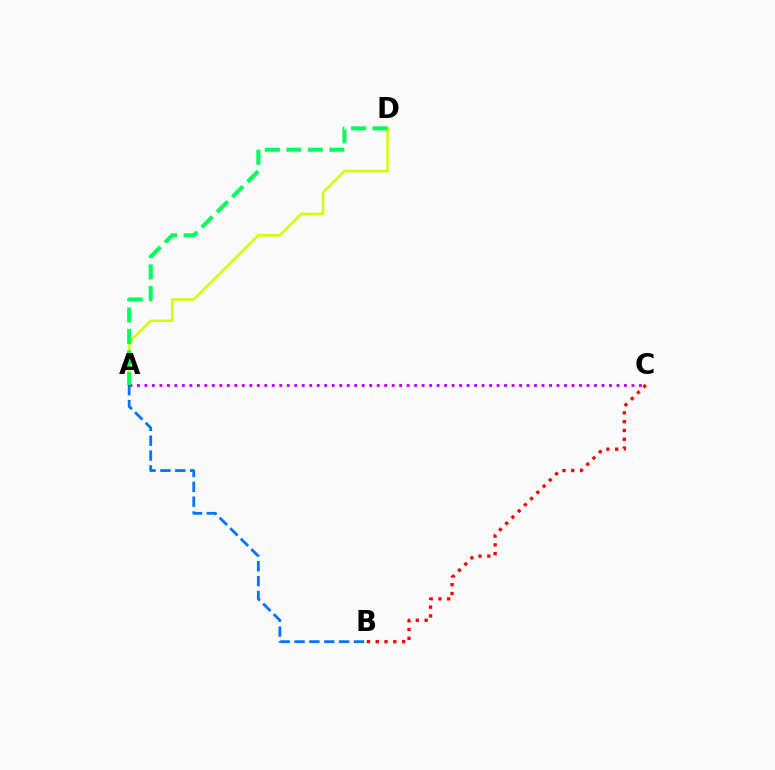{('A', 'C'): [{'color': '#b900ff', 'line_style': 'dotted', 'thickness': 2.04}], ('B', 'C'): [{'color': '#ff0000', 'line_style': 'dotted', 'thickness': 2.39}], ('A', 'D'): [{'color': '#d1ff00', 'line_style': 'solid', 'thickness': 1.83}, {'color': '#00ff5c', 'line_style': 'dashed', 'thickness': 2.92}], ('A', 'B'): [{'color': '#0074ff', 'line_style': 'dashed', 'thickness': 2.02}]}